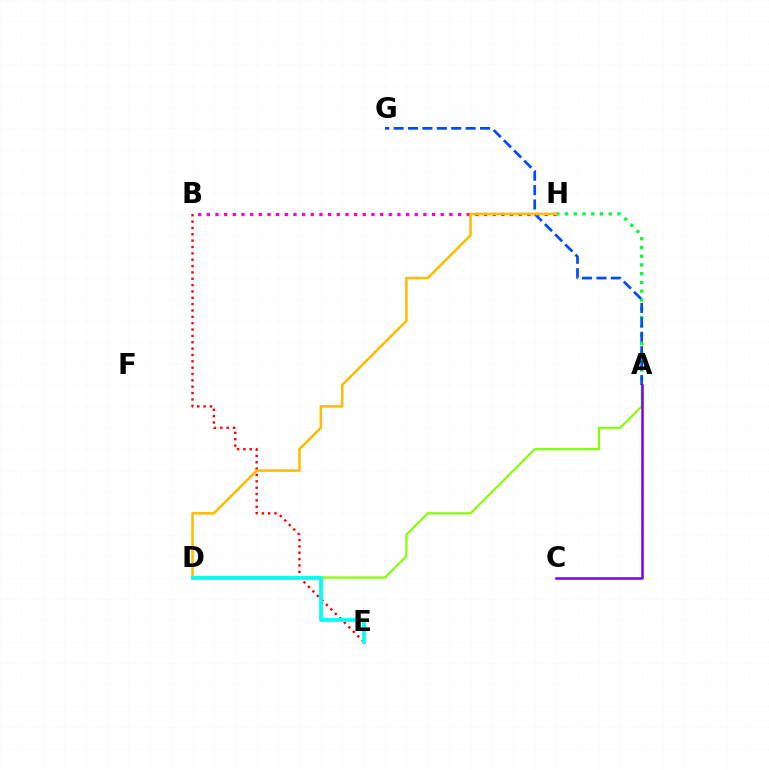{('A', 'H'): [{'color': '#00ff39', 'line_style': 'dotted', 'thickness': 2.38}], ('A', 'D'): [{'color': '#84ff00', 'line_style': 'solid', 'thickness': 1.56}], ('B', 'E'): [{'color': '#ff0000', 'line_style': 'dotted', 'thickness': 1.73}], ('A', 'G'): [{'color': '#004bff', 'line_style': 'dashed', 'thickness': 1.96}], ('B', 'H'): [{'color': '#ff00cf', 'line_style': 'dotted', 'thickness': 2.35}], ('D', 'H'): [{'color': '#ffbd00', 'line_style': 'solid', 'thickness': 1.84}], ('A', 'C'): [{'color': '#7200ff', 'line_style': 'solid', 'thickness': 1.81}], ('D', 'E'): [{'color': '#00fff6', 'line_style': 'solid', 'thickness': 2.7}]}